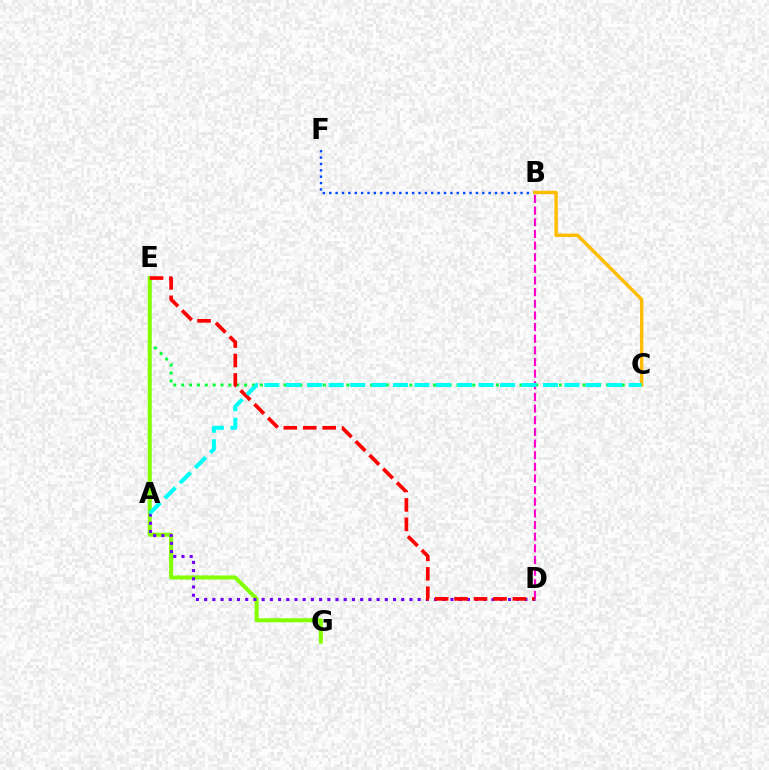{('C', 'E'): [{'color': '#00ff39', 'line_style': 'dotted', 'thickness': 2.14}], ('B', 'F'): [{'color': '#004bff', 'line_style': 'dotted', 'thickness': 1.73}], ('B', 'C'): [{'color': '#ffbd00', 'line_style': 'solid', 'thickness': 2.44}], ('E', 'G'): [{'color': '#84ff00', 'line_style': 'solid', 'thickness': 2.91}], ('B', 'D'): [{'color': '#ff00cf', 'line_style': 'dashed', 'thickness': 1.58}], ('A', 'D'): [{'color': '#7200ff', 'line_style': 'dotted', 'thickness': 2.23}], ('D', 'E'): [{'color': '#ff0000', 'line_style': 'dashed', 'thickness': 2.64}], ('A', 'C'): [{'color': '#00fff6', 'line_style': 'dashed', 'thickness': 2.91}]}